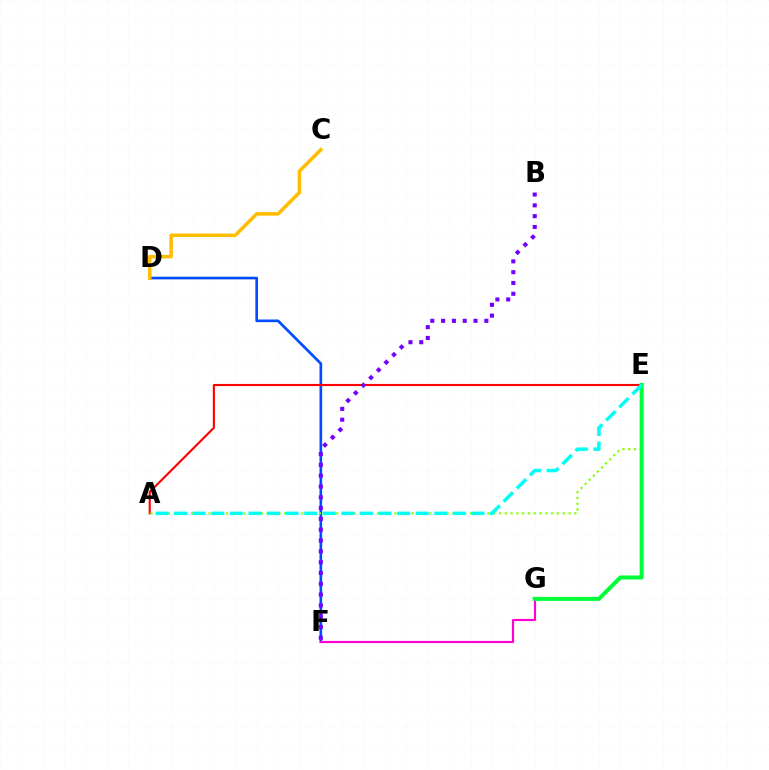{('D', 'F'): [{'color': '#004bff', 'line_style': 'solid', 'thickness': 1.91}], ('A', 'E'): [{'color': '#ff0000', 'line_style': 'solid', 'thickness': 1.53}, {'color': '#84ff00', 'line_style': 'dotted', 'thickness': 1.58}, {'color': '#00fff6', 'line_style': 'dashed', 'thickness': 2.52}], ('F', 'G'): [{'color': '#ff00cf', 'line_style': 'solid', 'thickness': 1.55}], ('C', 'D'): [{'color': '#ffbd00', 'line_style': 'solid', 'thickness': 2.55}], ('E', 'G'): [{'color': '#00ff39', 'line_style': 'solid', 'thickness': 2.9}], ('B', 'F'): [{'color': '#7200ff', 'line_style': 'dotted', 'thickness': 2.94}]}